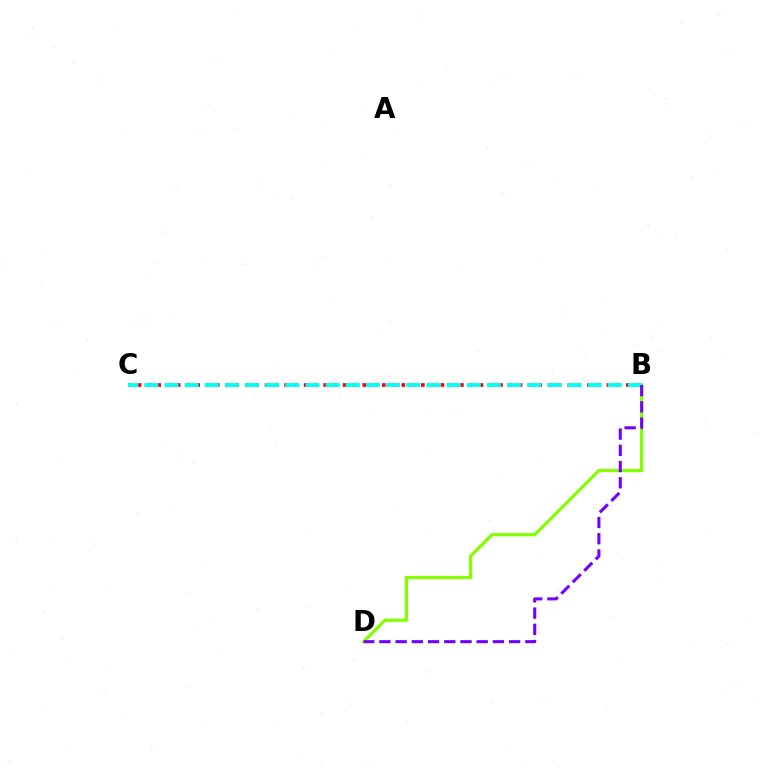{('B', 'D'): [{'color': '#84ff00', 'line_style': 'solid', 'thickness': 2.33}, {'color': '#7200ff', 'line_style': 'dashed', 'thickness': 2.2}], ('B', 'C'): [{'color': '#ff0000', 'line_style': 'dotted', 'thickness': 2.65}, {'color': '#00fff6', 'line_style': 'dashed', 'thickness': 2.74}]}